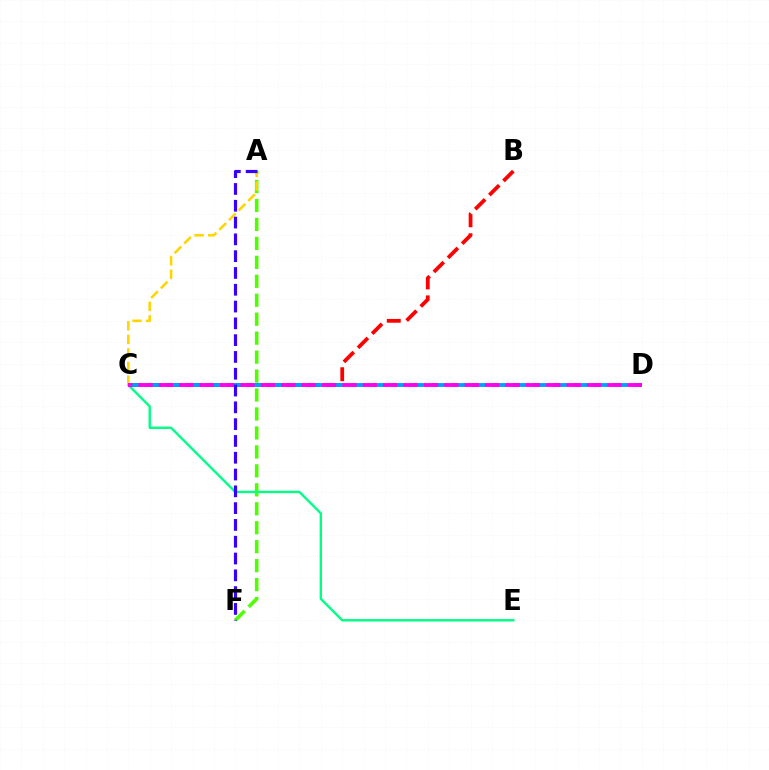{('A', 'F'): [{'color': '#4fff00', 'line_style': 'dashed', 'thickness': 2.58}, {'color': '#3700ff', 'line_style': 'dashed', 'thickness': 2.28}], ('C', 'E'): [{'color': '#00ff86', 'line_style': 'solid', 'thickness': 1.73}], ('B', 'C'): [{'color': '#ff0000', 'line_style': 'dashed', 'thickness': 2.71}], ('A', 'C'): [{'color': '#ffd500', 'line_style': 'dashed', 'thickness': 1.85}], ('C', 'D'): [{'color': '#009eff', 'line_style': 'dashed', 'thickness': 2.75}, {'color': '#ff00ed', 'line_style': 'dashed', 'thickness': 2.77}]}